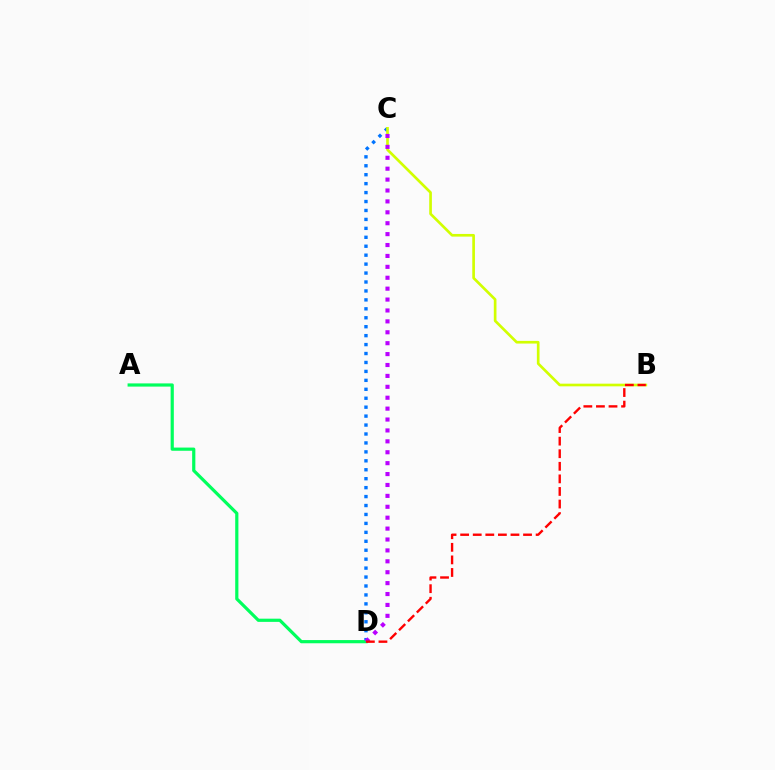{('C', 'D'): [{'color': '#0074ff', 'line_style': 'dotted', 'thickness': 2.43}, {'color': '#b900ff', 'line_style': 'dotted', 'thickness': 2.96}], ('A', 'D'): [{'color': '#00ff5c', 'line_style': 'solid', 'thickness': 2.3}], ('B', 'C'): [{'color': '#d1ff00', 'line_style': 'solid', 'thickness': 1.92}], ('B', 'D'): [{'color': '#ff0000', 'line_style': 'dashed', 'thickness': 1.71}]}